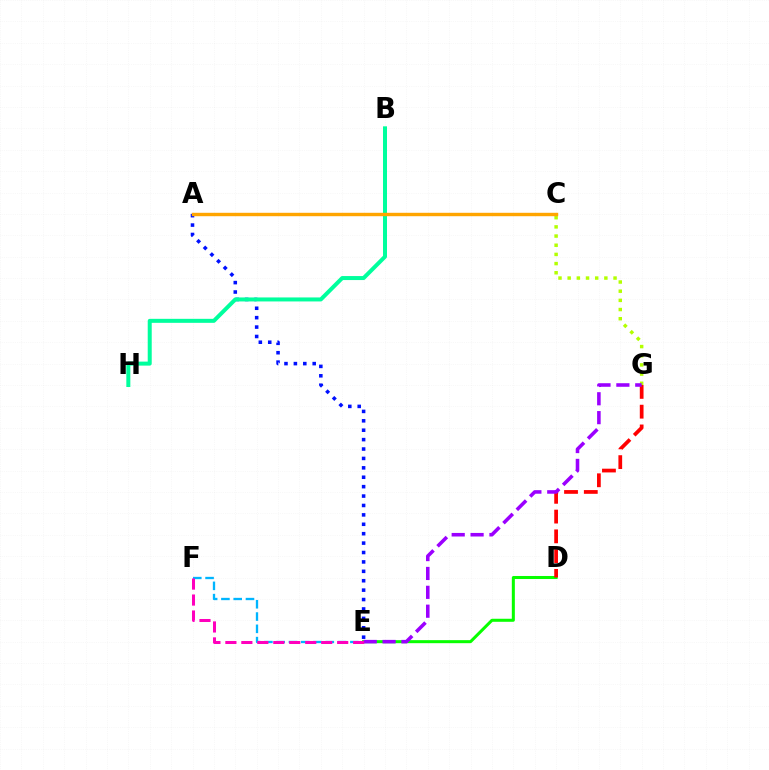{('A', 'E'): [{'color': '#0010ff', 'line_style': 'dotted', 'thickness': 2.56}], ('B', 'H'): [{'color': '#00ff9d', 'line_style': 'solid', 'thickness': 2.88}], ('E', 'F'): [{'color': '#00b5ff', 'line_style': 'dashed', 'thickness': 1.67}, {'color': '#ff00bd', 'line_style': 'dashed', 'thickness': 2.17}], ('C', 'G'): [{'color': '#b3ff00', 'line_style': 'dotted', 'thickness': 2.49}], ('A', 'C'): [{'color': '#ffa500', 'line_style': 'solid', 'thickness': 2.45}], ('D', 'E'): [{'color': '#08ff00', 'line_style': 'solid', 'thickness': 2.18}], ('D', 'G'): [{'color': '#ff0000', 'line_style': 'dashed', 'thickness': 2.69}], ('E', 'G'): [{'color': '#9b00ff', 'line_style': 'dashed', 'thickness': 2.56}]}